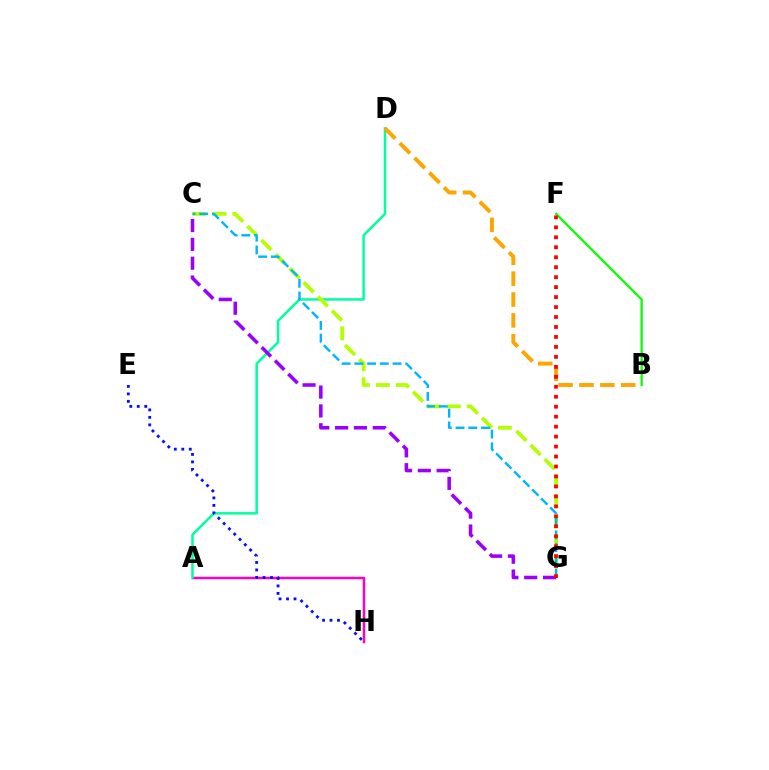{('A', 'H'): [{'color': '#ff00bd', 'line_style': 'solid', 'thickness': 1.8}], ('A', 'D'): [{'color': '#00ff9d', 'line_style': 'solid', 'thickness': 1.8}], ('B', 'F'): [{'color': '#08ff00', 'line_style': 'solid', 'thickness': 1.64}], ('B', 'D'): [{'color': '#ffa500', 'line_style': 'dashed', 'thickness': 2.84}], ('C', 'G'): [{'color': '#b3ff00', 'line_style': 'dashed', 'thickness': 2.71}, {'color': '#9b00ff', 'line_style': 'dashed', 'thickness': 2.56}, {'color': '#00b5ff', 'line_style': 'dashed', 'thickness': 1.73}], ('E', 'H'): [{'color': '#0010ff', 'line_style': 'dotted', 'thickness': 2.03}], ('F', 'G'): [{'color': '#ff0000', 'line_style': 'dotted', 'thickness': 2.71}]}